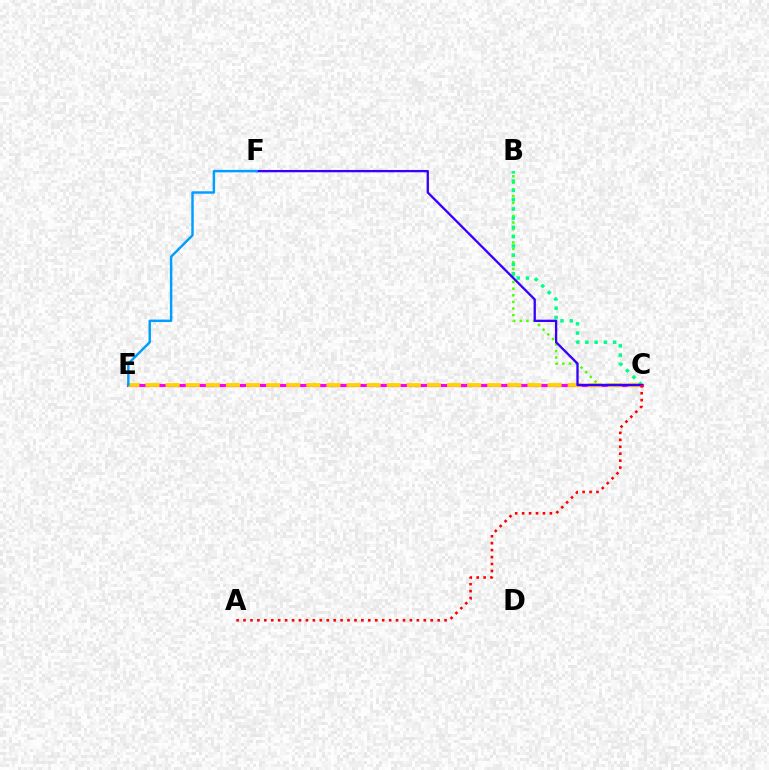{('C', 'E'): [{'color': '#ff00ed', 'line_style': 'solid', 'thickness': 2.29}, {'color': '#ffd500', 'line_style': 'dashed', 'thickness': 2.73}], ('B', 'C'): [{'color': '#4fff00', 'line_style': 'dotted', 'thickness': 1.8}, {'color': '#00ff86', 'line_style': 'dotted', 'thickness': 2.51}], ('C', 'F'): [{'color': '#3700ff', 'line_style': 'solid', 'thickness': 1.66}], ('E', 'F'): [{'color': '#009eff', 'line_style': 'solid', 'thickness': 1.77}], ('A', 'C'): [{'color': '#ff0000', 'line_style': 'dotted', 'thickness': 1.88}]}